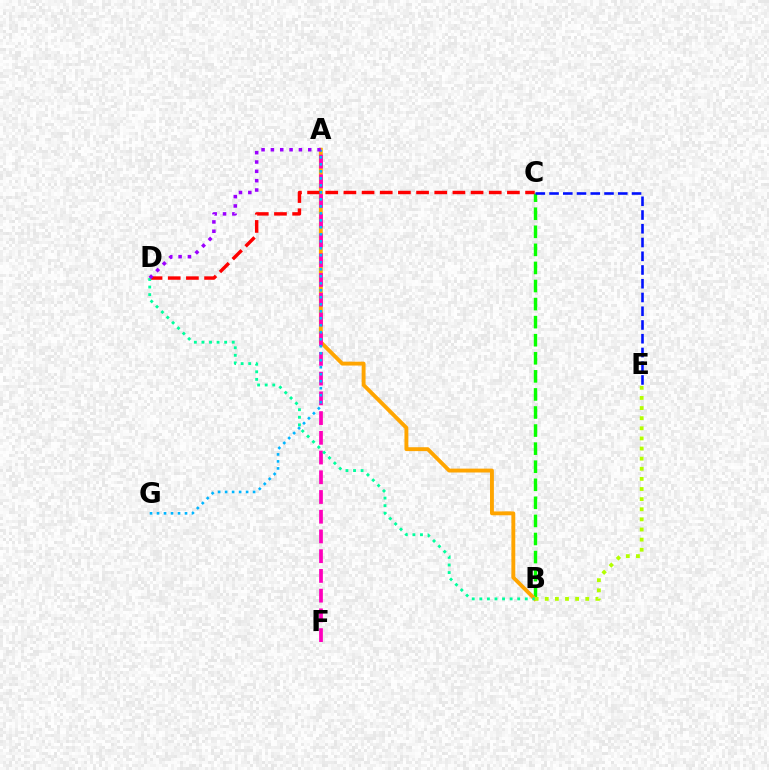{('B', 'C'): [{'color': '#08ff00', 'line_style': 'dashed', 'thickness': 2.45}], ('A', 'B'): [{'color': '#ffa500', 'line_style': 'solid', 'thickness': 2.79}], ('C', 'D'): [{'color': '#ff0000', 'line_style': 'dashed', 'thickness': 2.47}], ('A', 'F'): [{'color': '#ff00bd', 'line_style': 'dashed', 'thickness': 2.68}], ('B', 'E'): [{'color': '#b3ff00', 'line_style': 'dotted', 'thickness': 2.75}], ('C', 'E'): [{'color': '#0010ff', 'line_style': 'dashed', 'thickness': 1.87}], ('B', 'D'): [{'color': '#00ff9d', 'line_style': 'dotted', 'thickness': 2.06}], ('A', 'G'): [{'color': '#00b5ff', 'line_style': 'dotted', 'thickness': 1.9}], ('A', 'D'): [{'color': '#9b00ff', 'line_style': 'dotted', 'thickness': 2.54}]}